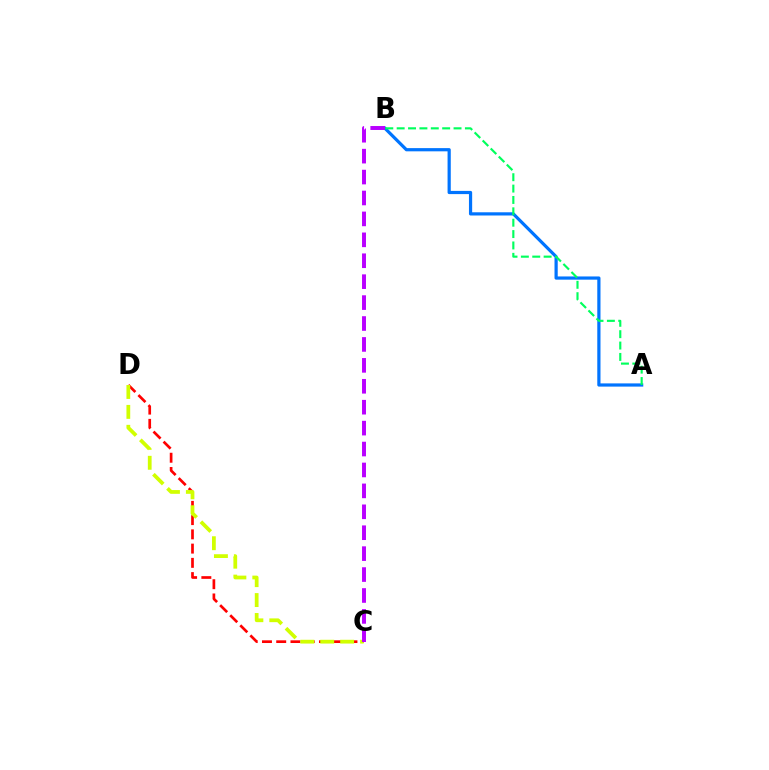{('C', 'D'): [{'color': '#ff0000', 'line_style': 'dashed', 'thickness': 1.94}, {'color': '#d1ff00', 'line_style': 'dashed', 'thickness': 2.71}], ('A', 'B'): [{'color': '#0074ff', 'line_style': 'solid', 'thickness': 2.31}, {'color': '#00ff5c', 'line_style': 'dashed', 'thickness': 1.55}], ('B', 'C'): [{'color': '#b900ff', 'line_style': 'dashed', 'thickness': 2.84}]}